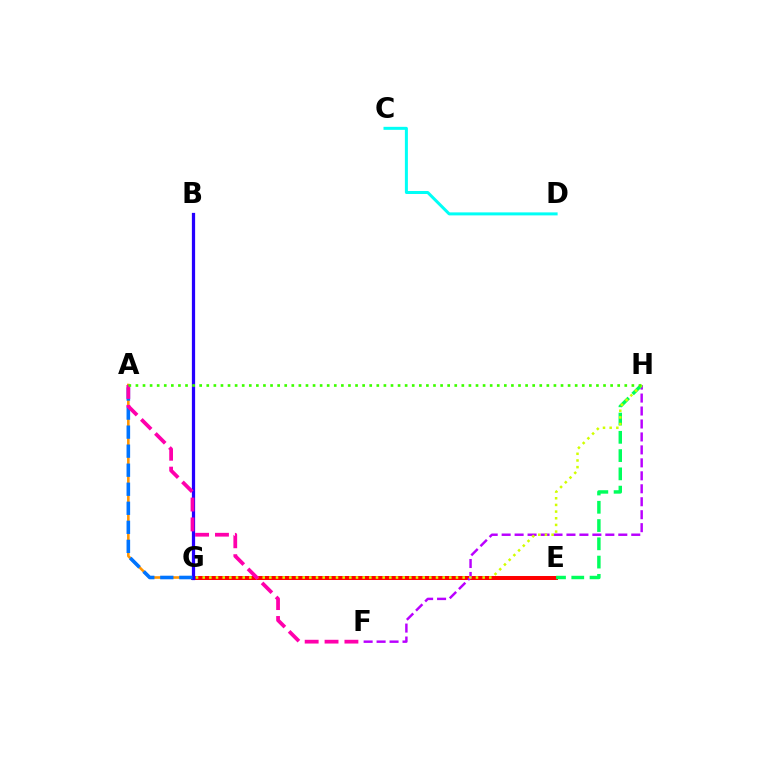{('C', 'D'): [{'color': '#00fff6', 'line_style': 'solid', 'thickness': 2.16}], ('A', 'G'): [{'color': '#ff9400', 'line_style': 'solid', 'thickness': 1.87}, {'color': '#0074ff', 'line_style': 'dashed', 'thickness': 2.59}], ('E', 'G'): [{'color': '#ff0000', 'line_style': 'solid', 'thickness': 2.87}], ('B', 'G'): [{'color': '#2500ff', 'line_style': 'solid', 'thickness': 2.33}], ('F', 'H'): [{'color': '#b900ff', 'line_style': 'dashed', 'thickness': 1.76}], ('E', 'H'): [{'color': '#00ff5c', 'line_style': 'dashed', 'thickness': 2.48}], ('G', 'H'): [{'color': '#d1ff00', 'line_style': 'dotted', 'thickness': 1.81}], ('A', 'F'): [{'color': '#ff00ac', 'line_style': 'dashed', 'thickness': 2.7}], ('A', 'H'): [{'color': '#3dff00', 'line_style': 'dotted', 'thickness': 1.92}]}